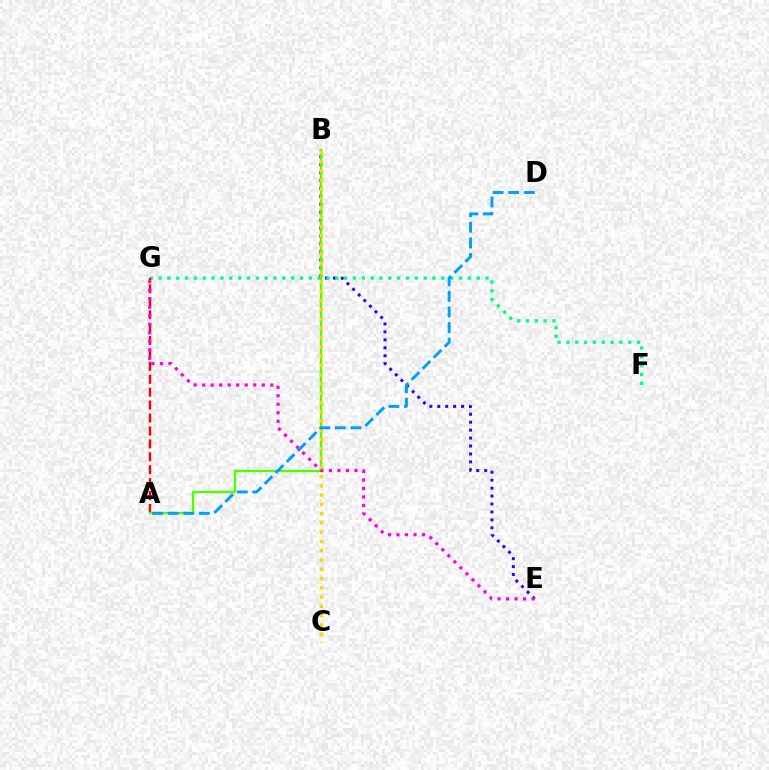{('B', 'E'): [{'color': '#3700ff', 'line_style': 'dotted', 'thickness': 2.16}], ('F', 'G'): [{'color': '#00ff86', 'line_style': 'dotted', 'thickness': 2.4}], ('A', 'G'): [{'color': '#ff0000', 'line_style': 'dashed', 'thickness': 1.76}], ('A', 'B'): [{'color': '#4fff00', 'line_style': 'solid', 'thickness': 1.67}], ('B', 'C'): [{'color': '#ffd500', 'line_style': 'dotted', 'thickness': 2.52}], ('A', 'D'): [{'color': '#009eff', 'line_style': 'dashed', 'thickness': 2.12}], ('E', 'G'): [{'color': '#ff00ed', 'line_style': 'dotted', 'thickness': 2.31}]}